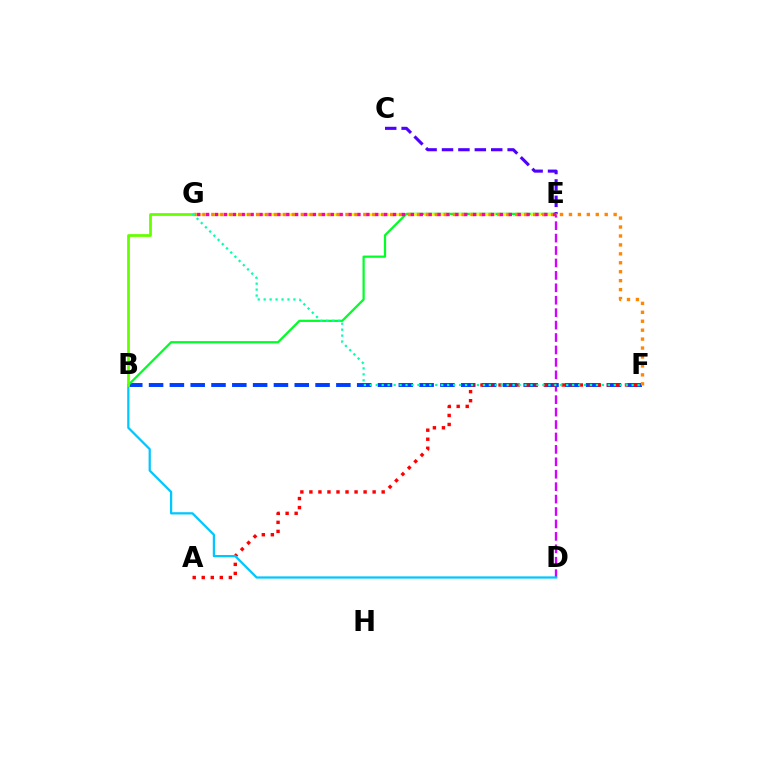{('D', 'E'): [{'color': '#d600ff', 'line_style': 'dashed', 'thickness': 1.69}], ('B', 'F'): [{'color': '#003fff', 'line_style': 'dashed', 'thickness': 2.83}], ('B', 'E'): [{'color': '#00ff27', 'line_style': 'solid', 'thickness': 1.61}], ('C', 'E'): [{'color': '#4f00ff', 'line_style': 'dashed', 'thickness': 2.23}], ('A', 'F'): [{'color': '#ff0000', 'line_style': 'dotted', 'thickness': 2.45}], ('E', 'G'): [{'color': '#eeff00', 'line_style': 'dashed', 'thickness': 2.07}, {'color': '#ff00a0', 'line_style': 'dotted', 'thickness': 2.42}], ('B', 'D'): [{'color': '#00c7ff', 'line_style': 'solid', 'thickness': 1.62}], ('F', 'G'): [{'color': '#ff8800', 'line_style': 'dotted', 'thickness': 2.43}, {'color': '#00ffaf', 'line_style': 'dotted', 'thickness': 1.62}], ('B', 'G'): [{'color': '#66ff00', 'line_style': 'solid', 'thickness': 1.99}]}